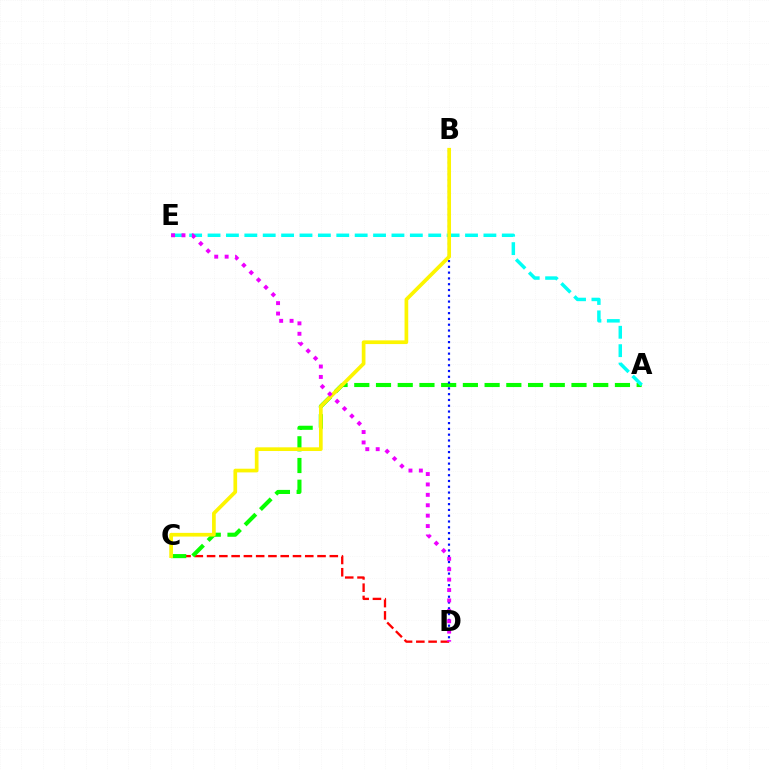{('C', 'D'): [{'color': '#ff0000', 'line_style': 'dashed', 'thickness': 1.67}], ('A', 'C'): [{'color': '#08ff00', 'line_style': 'dashed', 'thickness': 2.95}], ('A', 'E'): [{'color': '#00fff6', 'line_style': 'dashed', 'thickness': 2.5}], ('B', 'D'): [{'color': '#0010ff', 'line_style': 'dotted', 'thickness': 1.57}], ('B', 'C'): [{'color': '#fcf500', 'line_style': 'solid', 'thickness': 2.66}], ('D', 'E'): [{'color': '#ee00ff', 'line_style': 'dotted', 'thickness': 2.83}]}